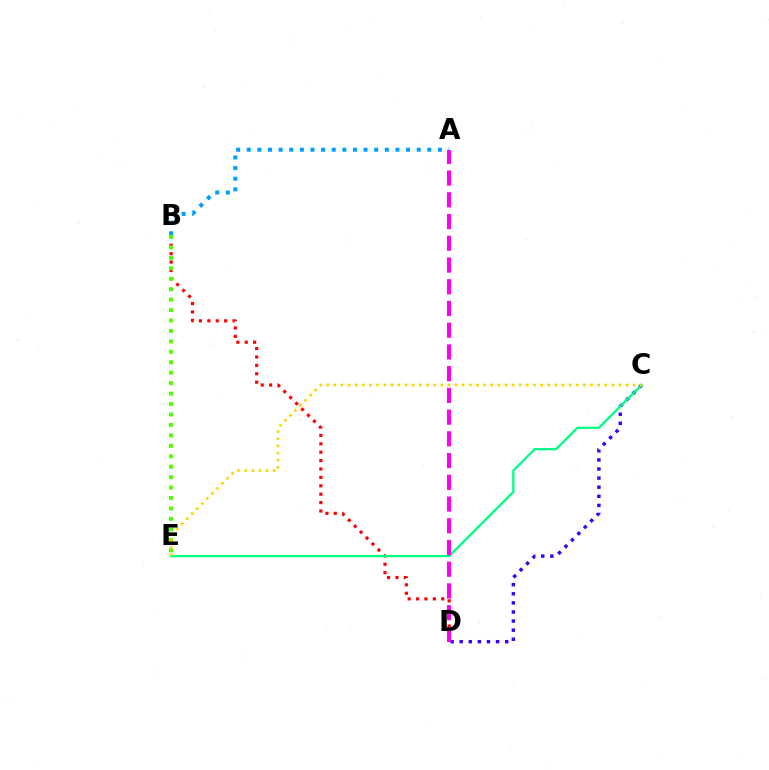{('B', 'D'): [{'color': '#ff0000', 'line_style': 'dotted', 'thickness': 2.28}], ('A', 'B'): [{'color': '#009eff', 'line_style': 'dotted', 'thickness': 2.89}], ('C', 'D'): [{'color': '#3700ff', 'line_style': 'dotted', 'thickness': 2.47}], ('B', 'E'): [{'color': '#4fff00', 'line_style': 'dotted', 'thickness': 2.84}], ('C', 'E'): [{'color': '#00ff86', 'line_style': 'solid', 'thickness': 1.67}, {'color': '#ffd500', 'line_style': 'dotted', 'thickness': 1.94}], ('A', 'D'): [{'color': '#ff00ed', 'line_style': 'dashed', 'thickness': 2.95}]}